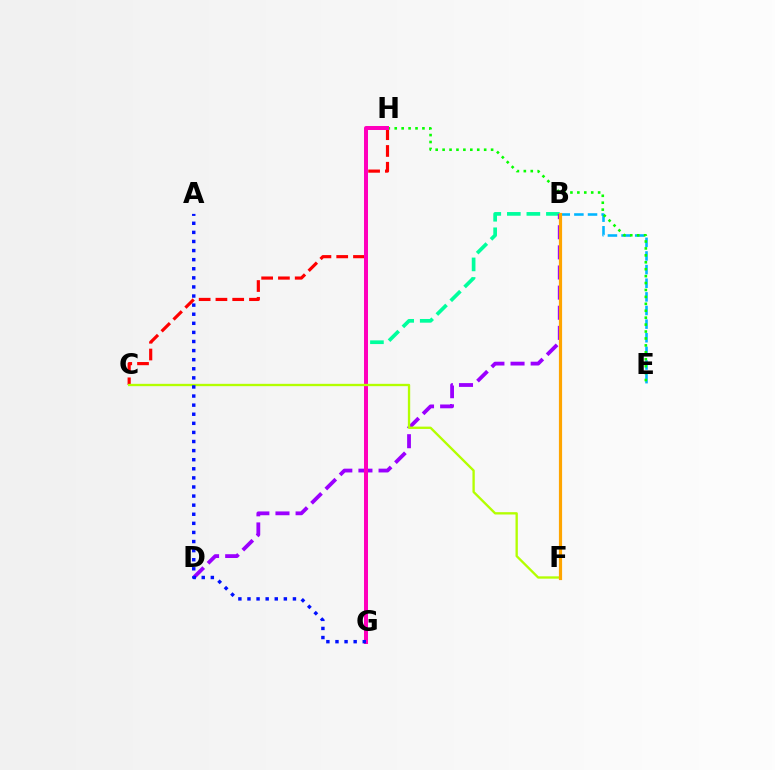{('B', 'E'): [{'color': '#00b5ff', 'line_style': 'dashed', 'thickness': 1.85}], ('B', 'G'): [{'color': '#00ff9d', 'line_style': 'dashed', 'thickness': 2.65}], ('E', 'H'): [{'color': '#08ff00', 'line_style': 'dotted', 'thickness': 1.88}], ('C', 'H'): [{'color': '#ff0000', 'line_style': 'dashed', 'thickness': 2.28}], ('B', 'D'): [{'color': '#9b00ff', 'line_style': 'dashed', 'thickness': 2.73}], ('G', 'H'): [{'color': '#ff00bd', 'line_style': 'solid', 'thickness': 2.88}], ('C', 'F'): [{'color': '#b3ff00', 'line_style': 'solid', 'thickness': 1.68}], ('B', 'F'): [{'color': '#ffa500', 'line_style': 'solid', 'thickness': 2.29}], ('A', 'G'): [{'color': '#0010ff', 'line_style': 'dotted', 'thickness': 2.47}]}